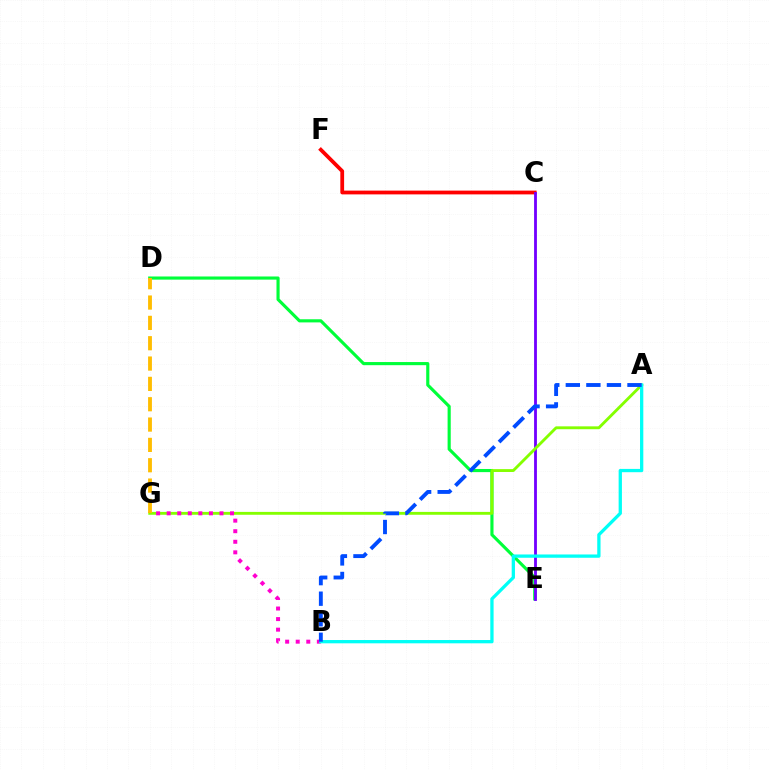{('D', 'E'): [{'color': '#00ff39', 'line_style': 'solid', 'thickness': 2.26}], ('C', 'F'): [{'color': '#ff0000', 'line_style': 'solid', 'thickness': 2.72}], ('C', 'E'): [{'color': '#7200ff', 'line_style': 'solid', 'thickness': 2.04}], ('A', 'G'): [{'color': '#84ff00', 'line_style': 'solid', 'thickness': 2.06}], ('B', 'G'): [{'color': '#ff00cf', 'line_style': 'dotted', 'thickness': 2.87}], ('A', 'B'): [{'color': '#00fff6', 'line_style': 'solid', 'thickness': 2.37}, {'color': '#004bff', 'line_style': 'dashed', 'thickness': 2.79}], ('D', 'G'): [{'color': '#ffbd00', 'line_style': 'dashed', 'thickness': 2.76}]}